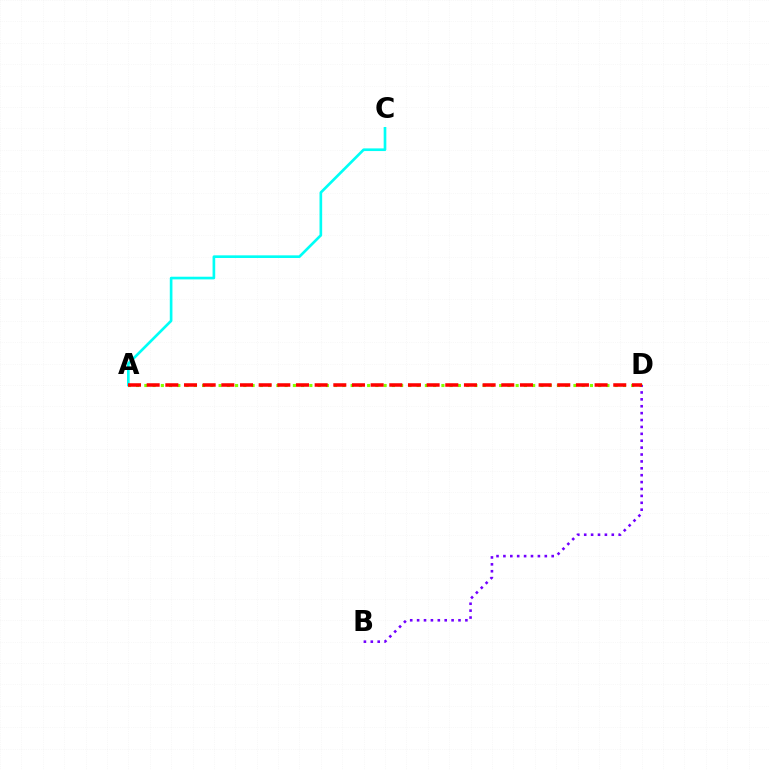{('A', 'C'): [{'color': '#00fff6', 'line_style': 'solid', 'thickness': 1.92}], ('A', 'D'): [{'color': '#84ff00', 'line_style': 'dotted', 'thickness': 2.24}, {'color': '#ff0000', 'line_style': 'dashed', 'thickness': 2.54}], ('B', 'D'): [{'color': '#7200ff', 'line_style': 'dotted', 'thickness': 1.87}]}